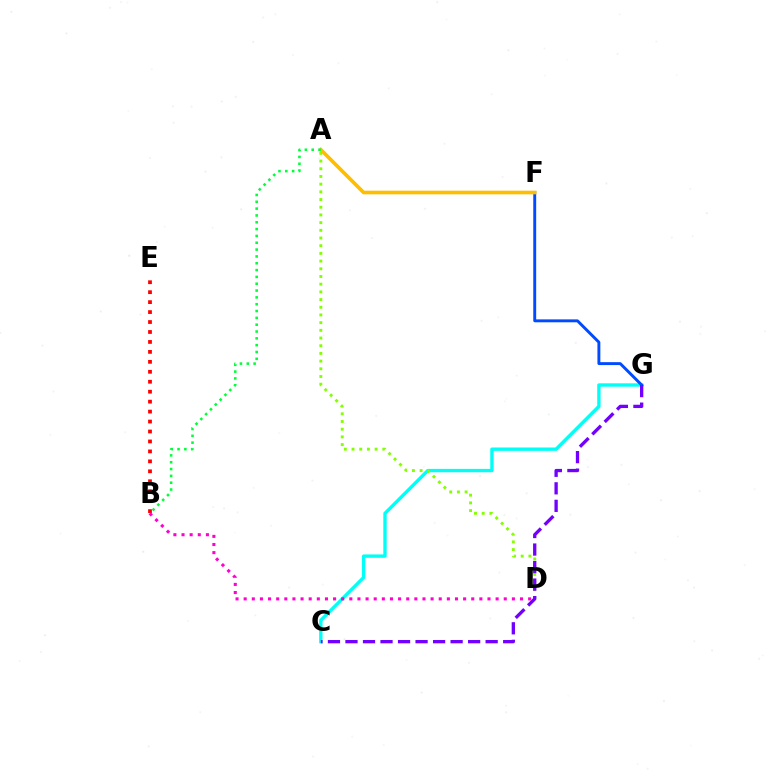{('C', 'G'): [{'color': '#00fff6', 'line_style': 'solid', 'thickness': 2.41}, {'color': '#7200ff', 'line_style': 'dashed', 'thickness': 2.38}], ('F', 'G'): [{'color': '#004bff', 'line_style': 'solid', 'thickness': 2.1}], ('A', 'D'): [{'color': '#84ff00', 'line_style': 'dotted', 'thickness': 2.09}], ('B', 'E'): [{'color': '#ff0000', 'line_style': 'dotted', 'thickness': 2.7}], ('A', 'F'): [{'color': '#ffbd00', 'line_style': 'solid', 'thickness': 2.62}], ('A', 'B'): [{'color': '#00ff39', 'line_style': 'dotted', 'thickness': 1.86}], ('B', 'D'): [{'color': '#ff00cf', 'line_style': 'dotted', 'thickness': 2.21}]}